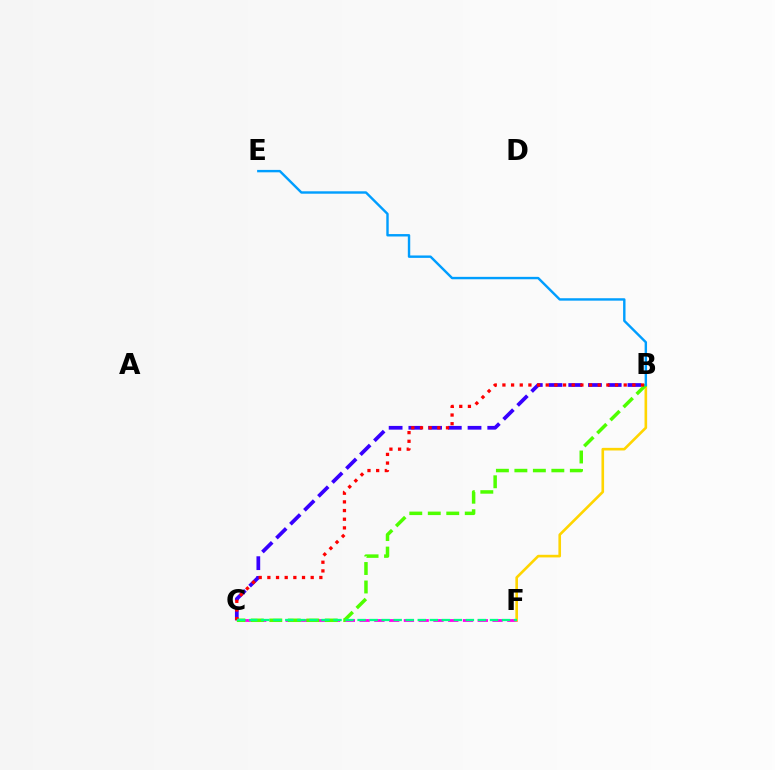{('C', 'F'): [{'color': '#ff00ed', 'line_style': 'dashed', 'thickness': 2.01}, {'color': '#00ff86', 'line_style': 'dashed', 'thickness': 1.64}], ('B', 'C'): [{'color': '#3700ff', 'line_style': 'dashed', 'thickness': 2.68}, {'color': '#4fff00', 'line_style': 'dashed', 'thickness': 2.51}, {'color': '#ff0000', 'line_style': 'dotted', 'thickness': 2.35}], ('B', 'F'): [{'color': '#ffd500', 'line_style': 'solid', 'thickness': 1.89}], ('B', 'E'): [{'color': '#009eff', 'line_style': 'solid', 'thickness': 1.74}]}